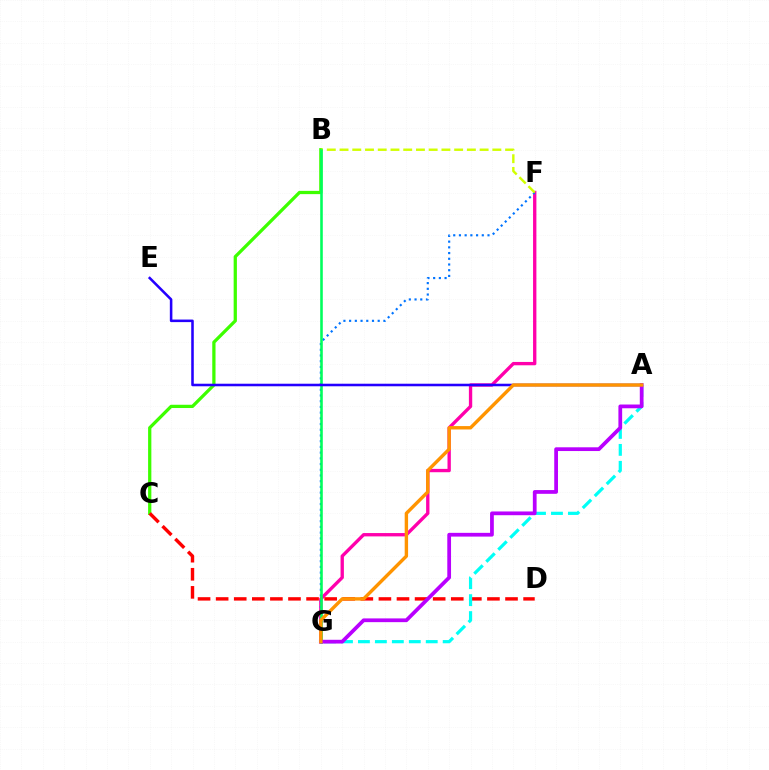{('F', 'G'): [{'color': '#ff00ac', 'line_style': 'solid', 'thickness': 2.4}, {'color': '#0074ff', 'line_style': 'dotted', 'thickness': 1.55}], ('B', 'C'): [{'color': '#3dff00', 'line_style': 'solid', 'thickness': 2.35}], ('C', 'D'): [{'color': '#ff0000', 'line_style': 'dashed', 'thickness': 2.46}], ('B', 'F'): [{'color': '#d1ff00', 'line_style': 'dashed', 'thickness': 1.73}], ('B', 'G'): [{'color': '#00ff5c', 'line_style': 'solid', 'thickness': 1.86}], ('A', 'G'): [{'color': '#00fff6', 'line_style': 'dashed', 'thickness': 2.3}, {'color': '#b900ff', 'line_style': 'solid', 'thickness': 2.7}, {'color': '#ff9400', 'line_style': 'solid', 'thickness': 2.44}], ('A', 'E'): [{'color': '#2500ff', 'line_style': 'solid', 'thickness': 1.84}]}